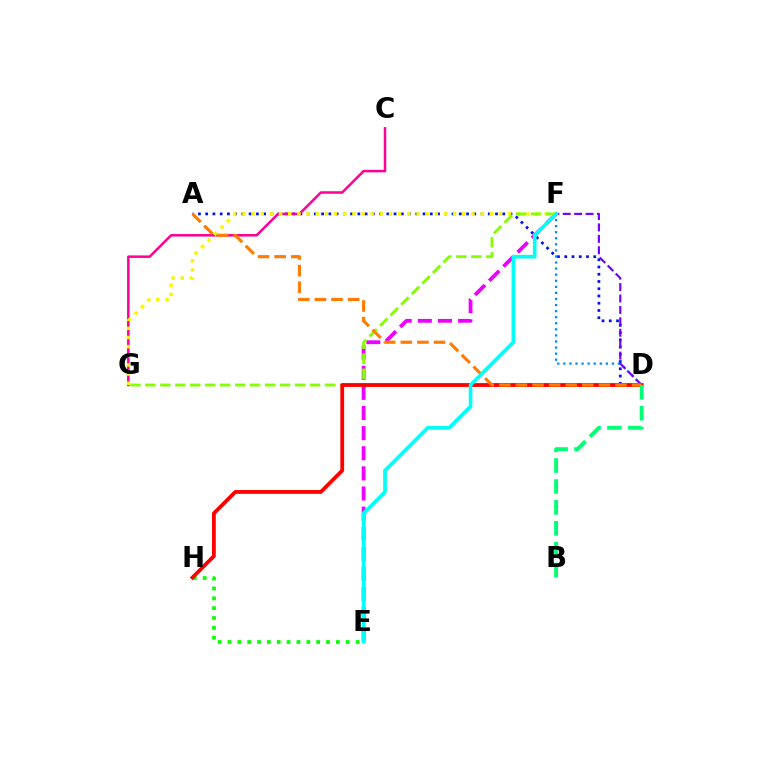{('E', 'F'): [{'color': '#ee00ff', 'line_style': 'dashed', 'thickness': 2.73}, {'color': '#00fff6', 'line_style': 'solid', 'thickness': 2.63}], ('A', 'D'): [{'color': '#0010ff', 'line_style': 'dotted', 'thickness': 1.97}, {'color': '#ff7c00', 'line_style': 'dashed', 'thickness': 2.25}], ('D', 'F'): [{'color': '#008cff', 'line_style': 'dotted', 'thickness': 1.65}, {'color': '#7200ff', 'line_style': 'dashed', 'thickness': 1.55}], ('C', 'G'): [{'color': '#ff0094', 'line_style': 'solid', 'thickness': 1.8}], ('F', 'G'): [{'color': '#fcf500', 'line_style': 'dotted', 'thickness': 2.49}, {'color': '#84ff00', 'line_style': 'dashed', 'thickness': 2.03}], ('E', 'H'): [{'color': '#08ff00', 'line_style': 'dotted', 'thickness': 2.68}], ('D', 'H'): [{'color': '#ff0000', 'line_style': 'solid', 'thickness': 2.74}], ('B', 'D'): [{'color': '#00ff74', 'line_style': 'dashed', 'thickness': 2.84}]}